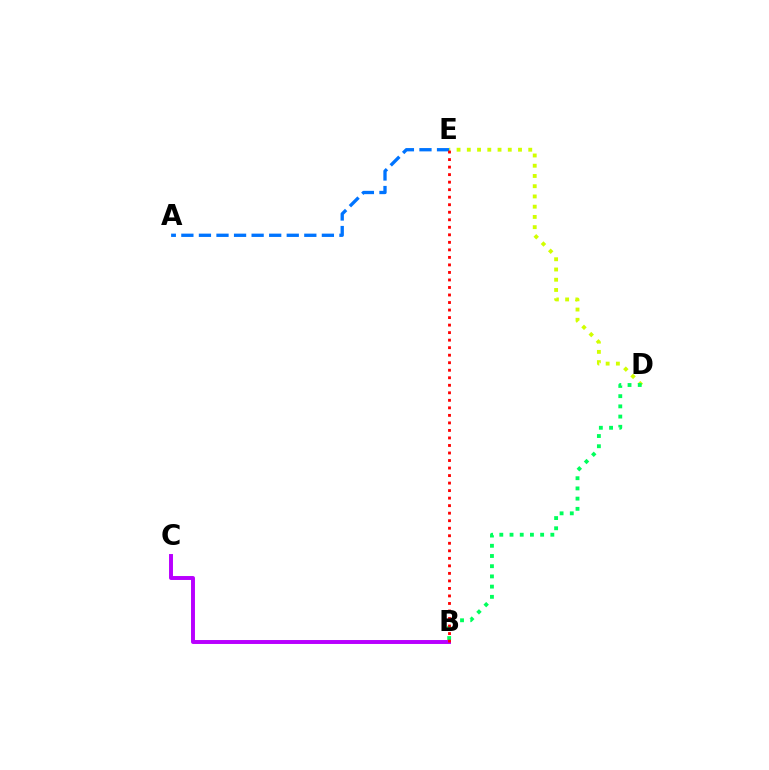{('D', 'E'): [{'color': '#d1ff00', 'line_style': 'dotted', 'thickness': 2.78}], ('B', 'D'): [{'color': '#00ff5c', 'line_style': 'dotted', 'thickness': 2.77}], ('A', 'E'): [{'color': '#0074ff', 'line_style': 'dashed', 'thickness': 2.39}], ('B', 'C'): [{'color': '#b900ff', 'line_style': 'solid', 'thickness': 2.83}], ('B', 'E'): [{'color': '#ff0000', 'line_style': 'dotted', 'thickness': 2.04}]}